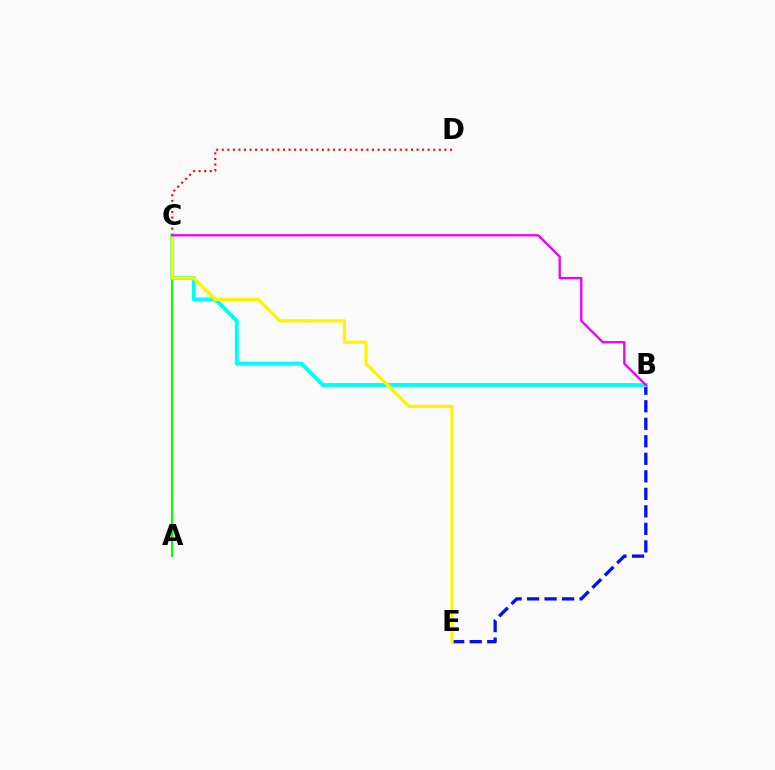{('B', 'E'): [{'color': '#0010ff', 'line_style': 'dashed', 'thickness': 2.38}], ('A', 'C'): [{'color': '#08ff00', 'line_style': 'solid', 'thickness': 1.54}], ('C', 'D'): [{'color': '#ff0000', 'line_style': 'dotted', 'thickness': 1.51}], ('B', 'C'): [{'color': '#00fff6', 'line_style': 'solid', 'thickness': 2.82}, {'color': '#ee00ff', 'line_style': 'solid', 'thickness': 1.66}], ('C', 'E'): [{'color': '#fcf500', 'line_style': 'solid', 'thickness': 2.35}]}